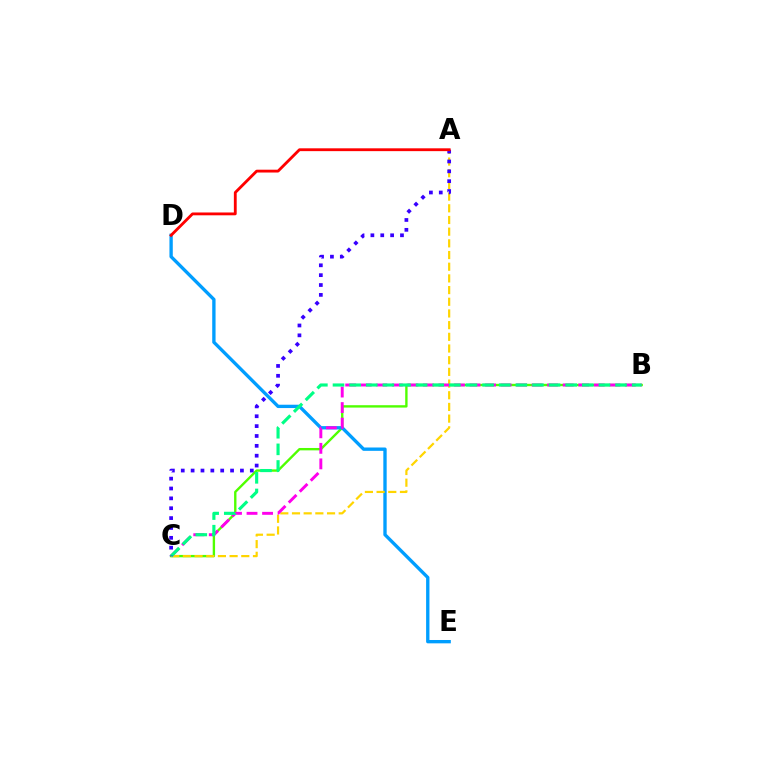{('B', 'C'): [{'color': '#4fff00', 'line_style': 'solid', 'thickness': 1.71}, {'color': '#ff00ed', 'line_style': 'dashed', 'thickness': 2.11}, {'color': '#00ff86', 'line_style': 'dashed', 'thickness': 2.26}], ('D', 'E'): [{'color': '#009eff', 'line_style': 'solid', 'thickness': 2.41}], ('A', 'C'): [{'color': '#ffd500', 'line_style': 'dashed', 'thickness': 1.59}, {'color': '#3700ff', 'line_style': 'dotted', 'thickness': 2.68}], ('A', 'D'): [{'color': '#ff0000', 'line_style': 'solid', 'thickness': 2.04}]}